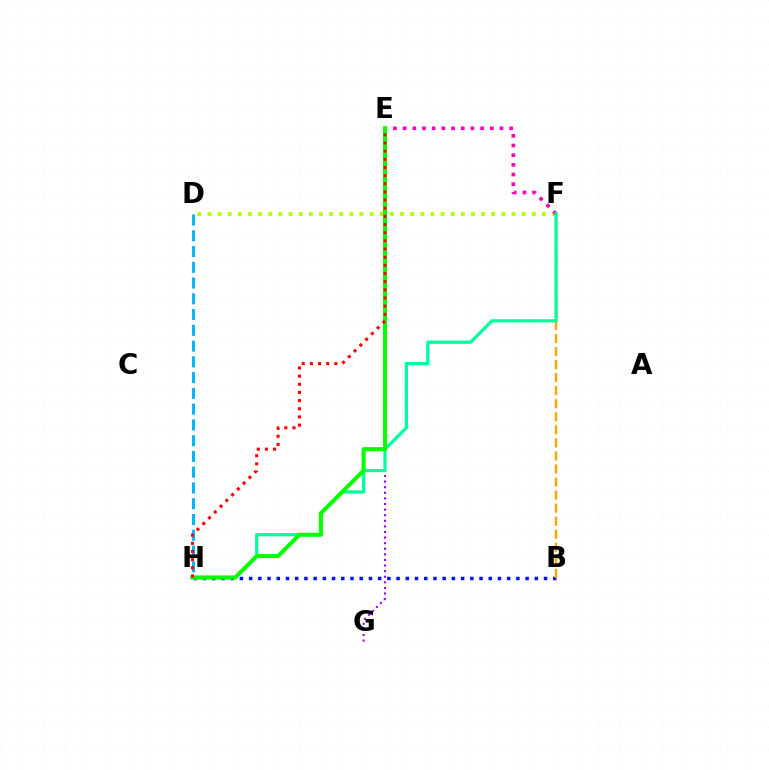{('B', 'H'): [{'color': '#0010ff', 'line_style': 'dotted', 'thickness': 2.5}], ('D', 'F'): [{'color': '#b3ff00', 'line_style': 'dotted', 'thickness': 2.75}], ('B', 'F'): [{'color': '#ffa500', 'line_style': 'dashed', 'thickness': 1.77}], ('E', 'G'): [{'color': '#9b00ff', 'line_style': 'dotted', 'thickness': 1.52}], ('E', 'F'): [{'color': '#ff00bd', 'line_style': 'dotted', 'thickness': 2.63}], ('F', 'H'): [{'color': '#00ff9d', 'line_style': 'solid', 'thickness': 2.35}], ('D', 'H'): [{'color': '#00b5ff', 'line_style': 'dashed', 'thickness': 2.14}], ('E', 'H'): [{'color': '#08ff00', 'line_style': 'solid', 'thickness': 2.92}, {'color': '#ff0000', 'line_style': 'dotted', 'thickness': 2.22}]}